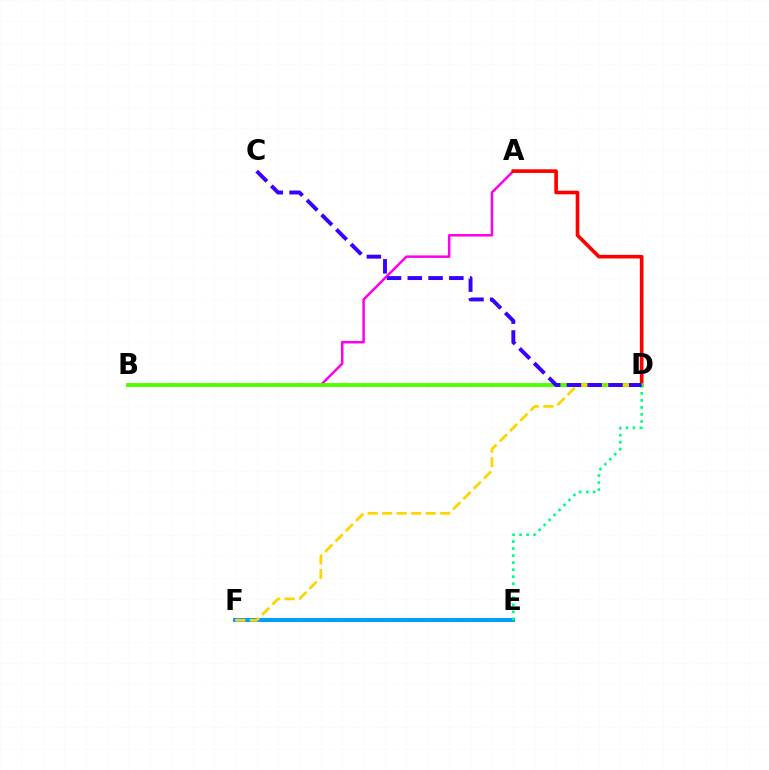{('A', 'B'): [{'color': '#ff00ed', 'line_style': 'solid', 'thickness': 1.8}], ('A', 'D'): [{'color': '#ff0000', 'line_style': 'solid', 'thickness': 2.62}], ('E', 'F'): [{'color': '#009eff', 'line_style': 'solid', 'thickness': 2.87}], ('B', 'D'): [{'color': '#4fff00', 'line_style': 'solid', 'thickness': 2.78}], ('D', 'E'): [{'color': '#00ff86', 'line_style': 'dotted', 'thickness': 1.91}], ('D', 'F'): [{'color': '#ffd500', 'line_style': 'dashed', 'thickness': 1.98}], ('C', 'D'): [{'color': '#3700ff', 'line_style': 'dashed', 'thickness': 2.82}]}